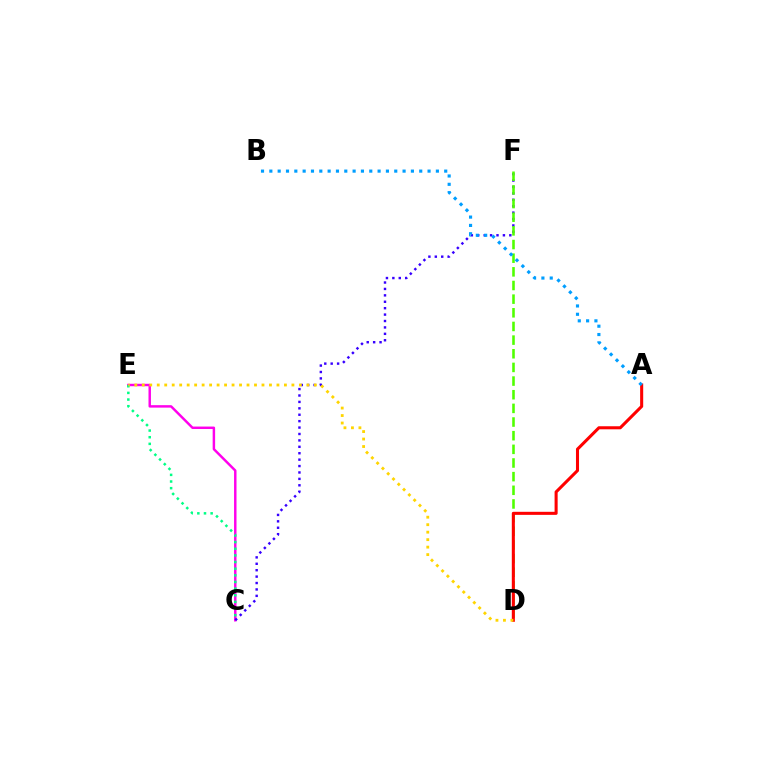{('C', 'E'): [{'color': '#ff00ed', 'line_style': 'solid', 'thickness': 1.77}, {'color': '#00ff86', 'line_style': 'dotted', 'thickness': 1.81}], ('C', 'F'): [{'color': '#3700ff', 'line_style': 'dotted', 'thickness': 1.74}], ('D', 'F'): [{'color': '#4fff00', 'line_style': 'dashed', 'thickness': 1.85}], ('A', 'D'): [{'color': '#ff0000', 'line_style': 'solid', 'thickness': 2.2}], ('D', 'E'): [{'color': '#ffd500', 'line_style': 'dotted', 'thickness': 2.03}], ('A', 'B'): [{'color': '#009eff', 'line_style': 'dotted', 'thickness': 2.26}]}